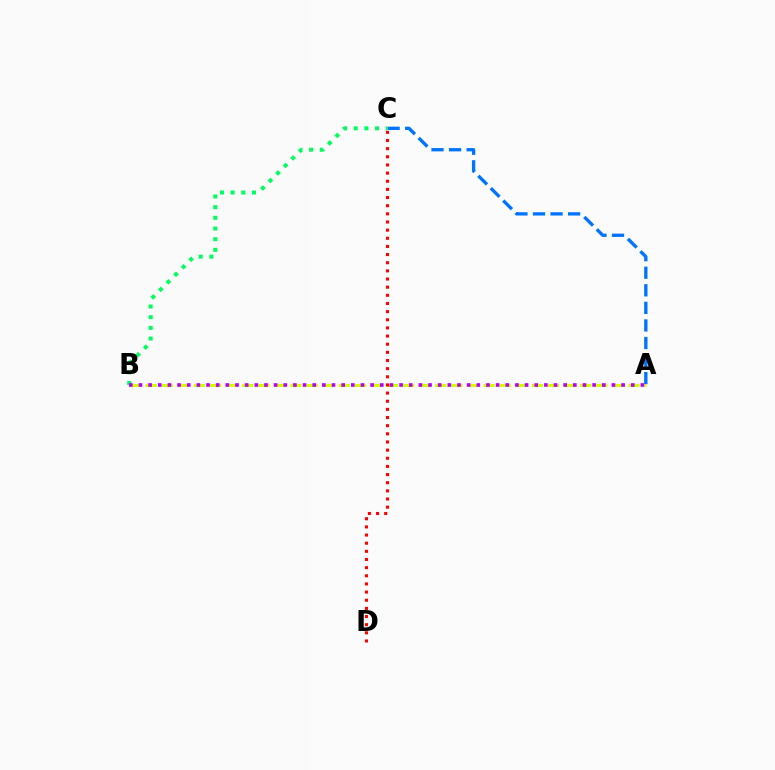{('A', 'C'): [{'color': '#0074ff', 'line_style': 'dashed', 'thickness': 2.39}], ('A', 'B'): [{'color': '#d1ff00', 'line_style': 'dashed', 'thickness': 2.19}, {'color': '#b900ff', 'line_style': 'dotted', 'thickness': 2.62}], ('B', 'C'): [{'color': '#00ff5c', 'line_style': 'dotted', 'thickness': 2.9}], ('C', 'D'): [{'color': '#ff0000', 'line_style': 'dotted', 'thickness': 2.21}]}